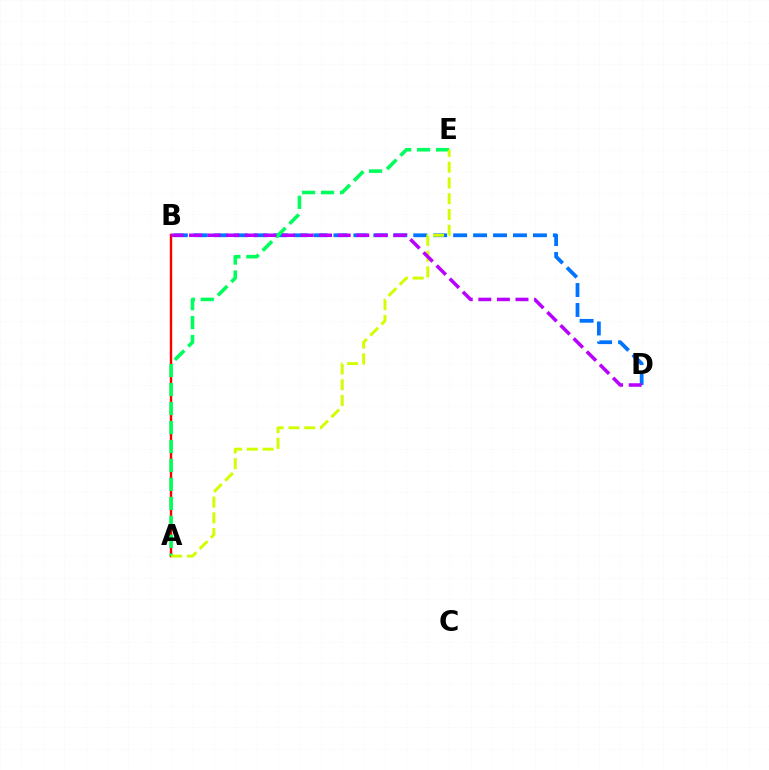{('A', 'B'): [{'color': '#ff0000', 'line_style': 'solid', 'thickness': 1.74}], ('B', 'D'): [{'color': '#0074ff', 'line_style': 'dashed', 'thickness': 2.71}, {'color': '#b900ff', 'line_style': 'dashed', 'thickness': 2.52}], ('A', 'E'): [{'color': '#00ff5c', 'line_style': 'dashed', 'thickness': 2.58}, {'color': '#d1ff00', 'line_style': 'dashed', 'thickness': 2.14}]}